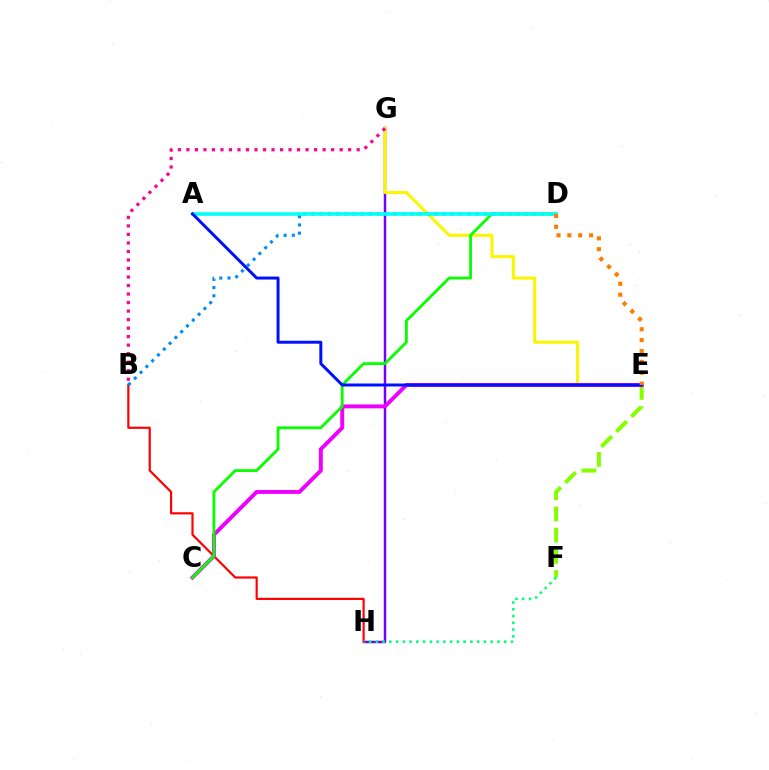{('G', 'H'): [{'color': '#7200ff', 'line_style': 'solid', 'thickness': 1.78}], ('E', 'G'): [{'color': '#fcf500', 'line_style': 'solid', 'thickness': 2.19}], ('B', 'G'): [{'color': '#ff0094', 'line_style': 'dotted', 'thickness': 2.31}], ('E', 'F'): [{'color': '#84ff00', 'line_style': 'dashed', 'thickness': 2.88}], ('B', 'H'): [{'color': '#ff0000', 'line_style': 'solid', 'thickness': 1.57}], ('C', 'E'): [{'color': '#ee00ff', 'line_style': 'solid', 'thickness': 2.84}], ('C', 'D'): [{'color': '#08ff00', 'line_style': 'solid', 'thickness': 2.02}], ('B', 'D'): [{'color': '#008cff', 'line_style': 'dotted', 'thickness': 2.23}], ('A', 'D'): [{'color': '#00fff6', 'line_style': 'solid', 'thickness': 2.57}], ('F', 'H'): [{'color': '#00ff74', 'line_style': 'dotted', 'thickness': 1.84}], ('A', 'E'): [{'color': '#0010ff', 'line_style': 'solid', 'thickness': 2.14}], ('D', 'E'): [{'color': '#ff7c00', 'line_style': 'dotted', 'thickness': 2.95}]}